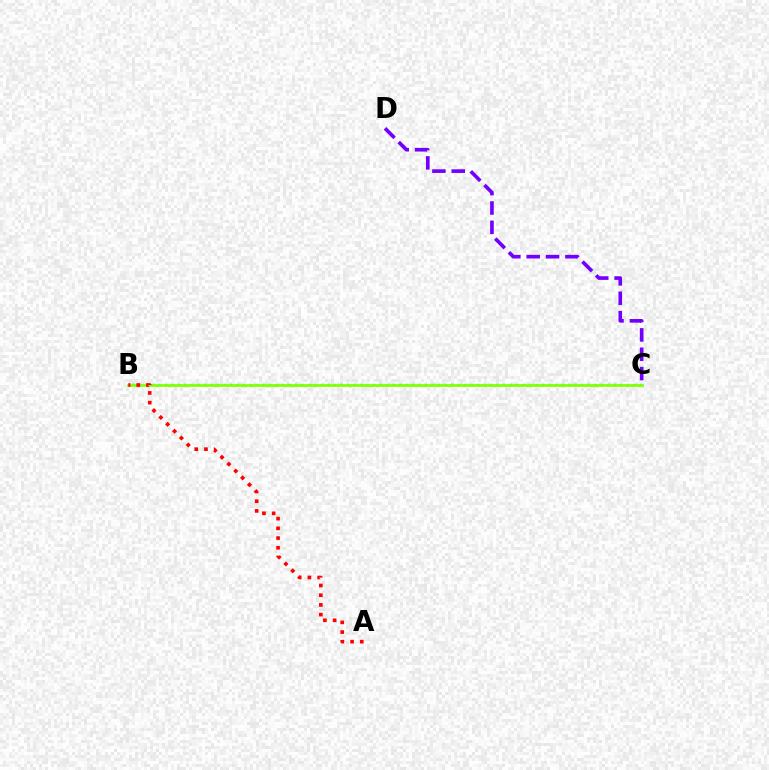{('B', 'C'): [{'color': '#00fff6', 'line_style': 'dotted', 'thickness': 1.77}, {'color': '#84ff00', 'line_style': 'solid', 'thickness': 1.95}], ('C', 'D'): [{'color': '#7200ff', 'line_style': 'dashed', 'thickness': 2.63}], ('A', 'B'): [{'color': '#ff0000', 'line_style': 'dotted', 'thickness': 2.64}]}